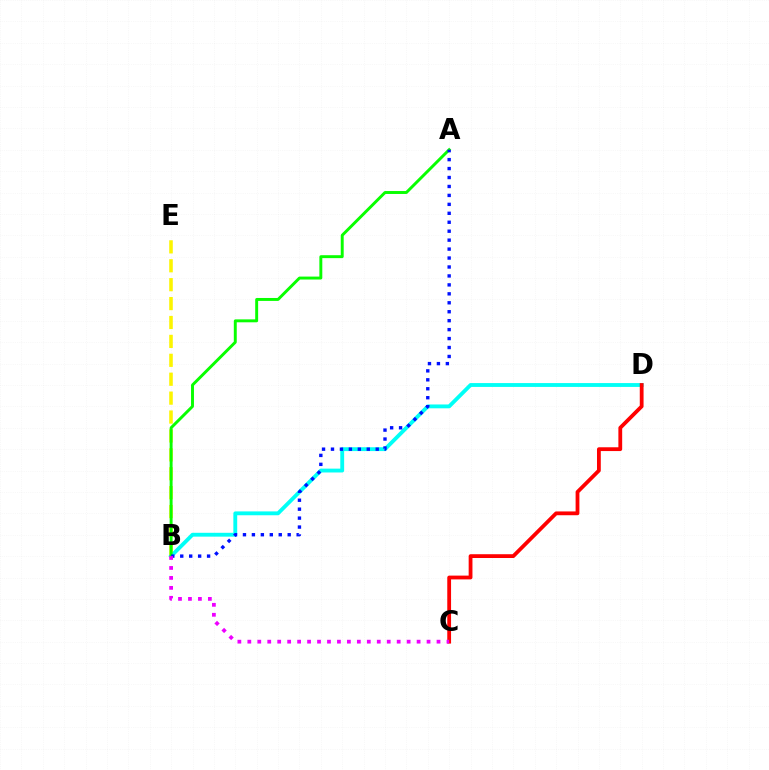{('B', 'E'): [{'color': '#fcf500', 'line_style': 'dashed', 'thickness': 2.57}], ('B', 'D'): [{'color': '#00fff6', 'line_style': 'solid', 'thickness': 2.77}], ('A', 'B'): [{'color': '#08ff00', 'line_style': 'solid', 'thickness': 2.11}, {'color': '#0010ff', 'line_style': 'dotted', 'thickness': 2.43}], ('C', 'D'): [{'color': '#ff0000', 'line_style': 'solid', 'thickness': 2.73}], ('B', 'C'): [{'color': '#ee00ff', 'line_style': 'dotted', 'thickness': 2.71}]}